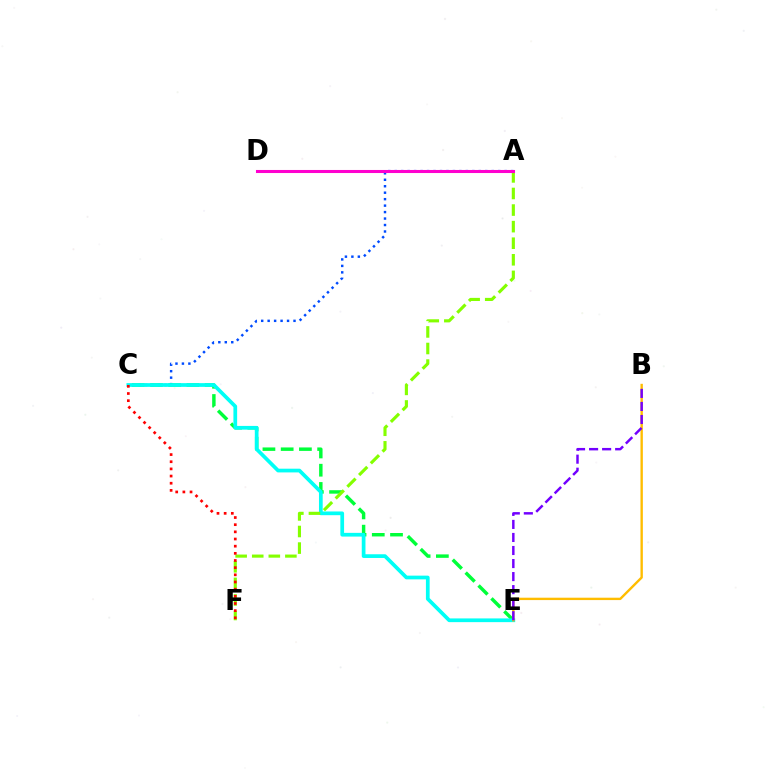{('A', 'C'): [{'color': '#004bff', 'line_style': 'dotted', 'thickness': 1.76}], ('C', 'E'): [{'color': '#00ff39', 'line_style': 'dashed', 'thickness': 2.48}, {'color': '#00fff6', 'line_style': 'solid', 'thickness': 2.68}], ('A', 'F'): [{'color': '#84ff00', 'line_style': 'dashed', 'thickness': 2.25}], ('C', 'F'): [{'color': '#ff0000', 'line_style': 'dotted', 'thickness': 1.95}], ('B', 'E'): [{'color': '#ffbd00', 'line_style': 'solid', 'thickness': 1.71}, {'color': '#7200ff', 'line_style': 'dashed', 'thickness': 1.77}], ('A', 'D'): [{'color': '#ff00cf', 'line_style': 'solid', 'thickness': 2.2}]}